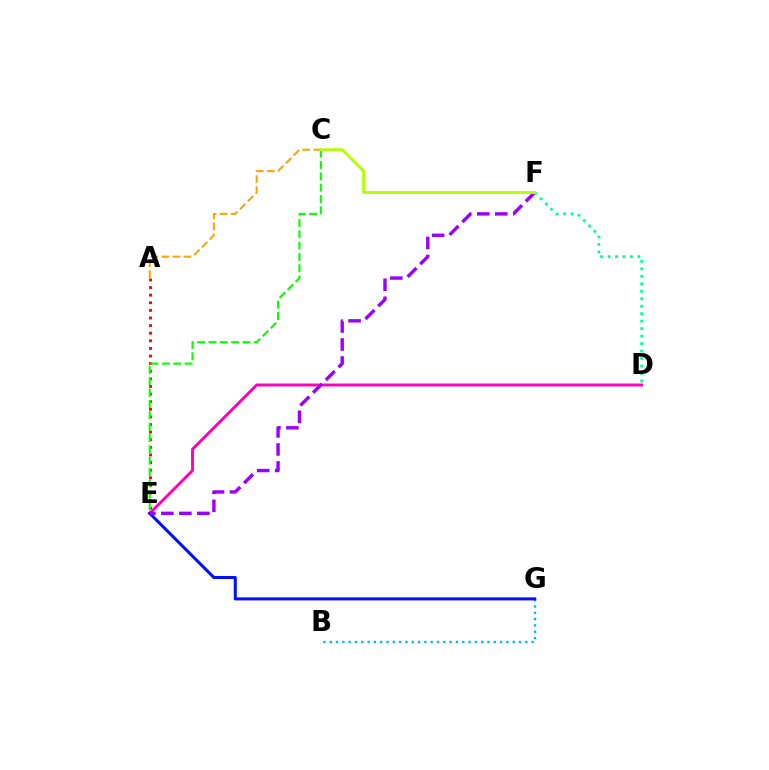{('D', 'E'): [{'color': '#ff00bd', 'line_style': 'solid', 'thickness': 2.09}], ('B', 'G'): [{'color': '#00b5ff', 'line_style': 'dotted', 'thickness': 1.71}], ('E', 'G'): [{'color': '#0010ff', 'line_style': 'solid', 'thickness': 2.19}], ('E', 'F'): [{'color': '#9b00ff', 'line_style': 'dashed', 'thickness': 2.45}], ('A', 'E'): [{'color': '#ff0000', 'line_style': 'dotted', 'thickness': 2.07}], ('A', 'C'): [{'color': '#ffa500', 'line_style': 'dashed', 'thickness': 1.5}], ('D', 'F'): [{'color': '#00ff9d', 'line_style': 'dotted', 'thickness': 2.03}], ('C', 'E'): [{'color': '#08ff00', 'line_style': 'dashed', 'thickness': 1.54}], ('C', 'F'): [{'color': '#b3ff00', 'line_style': 'solid', 'thickness': 2.06}]}